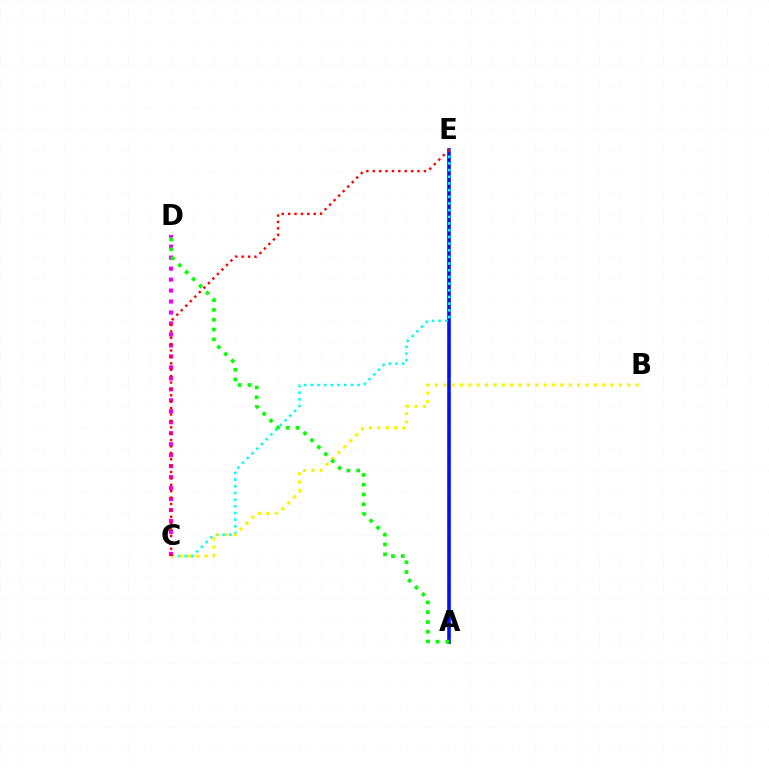{('A', 'E'): [{'color': '#0010ff', 'line_style': 'solid', 'thickness': 2.59}], ('C', 'E'): [{'color': '#00fff6', 'line_style': 'dotted', 'thickness': 1.81}, {'color': '#ff0000', 'line_style': 'dotted', 'thickness': 1.74}], ('B', 'C'): [{'color': '#fcf500', 'line_style': 'dotted', 'thickness': 2.27}], ('C', 'D'): [{'color': '#ee00ff', 'line_style': 'dotted', 'thickness': 2.98}], ('A', 'D'): [{'color': '#08ff00', 'line_style': 'dotted', 'thickness': 2.66}]}